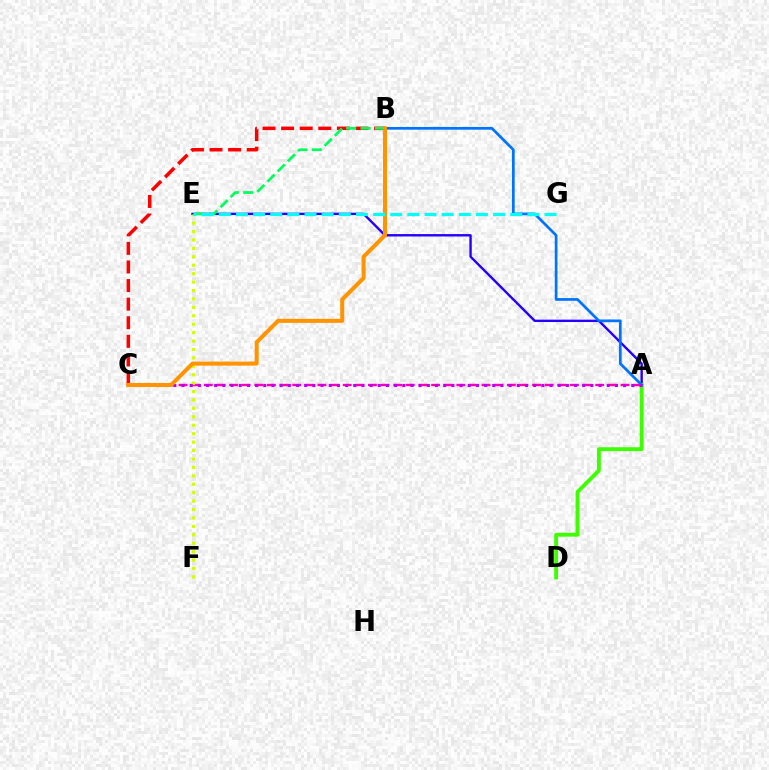{('A', 'E'): [{'color': '#2500ff', 'line_style': 'solid', 'thickness': 1.72}], ('A', 'D'): [{'color': '#3dff00', 'line_style': 'solid', 'thickness': 2.78}], ('B', 'C'): [{'color': '#ff0000', 'line_style': 'dashed', 'thickness': 2.53}, {'color': '#ff9400', 'line_style': 'solid', 'thickness': 2.9}], ('A', 'B'): [{'color': '#0074ff', 'line_style': 'solid', 'thickness': 1.96}], ('B', 'E'): [{'color': '#00ff5c', 'line_style': 'dashed', 'thickness': 1.96}], ('A', 'C'): [{'color': '#ff00ac', 'line_style': 'dashed', 'thickness': 1.72}, {'color': '#b900ff', 'line_style': 'dotted', 'thickness': 2.22}], ('E', 'F'): [{'color': '#d1ff00', 'line_style': 'dotted', 'thickness': 2.29}], ('E', 'G'): [{'color': '#00fff6', 'line_style': 'dashed', 'thickness': 2.33}]}